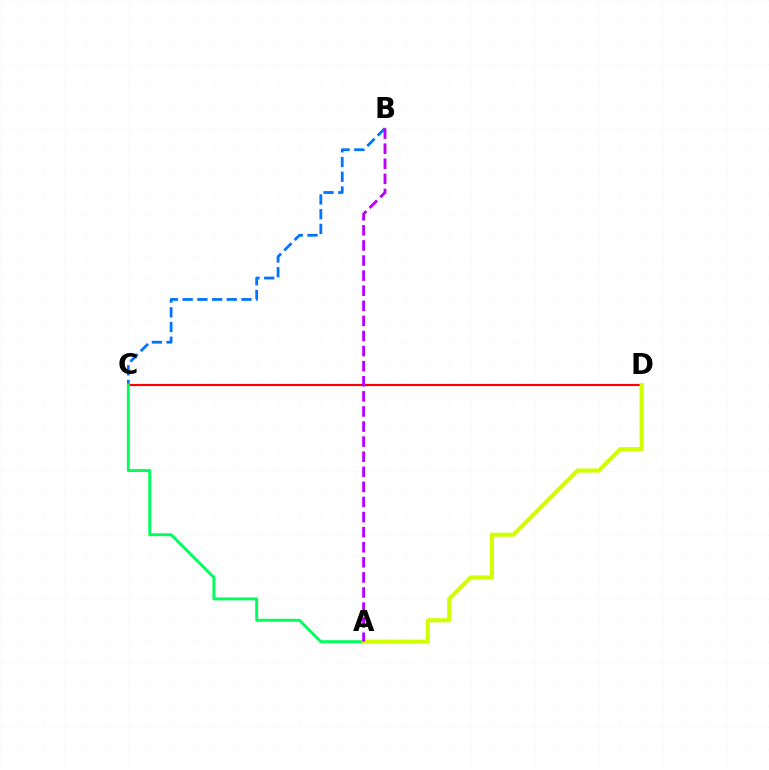{('B', 'C'): [{'color': '#0074ff', 'line_style': 'dashed', 'thickness': 2.0}], ('C', 'D'): [{'color': '#ff0000', 'line_style': 'solid', 'thickness': 1.56}], ('A', 'C'): [{'color': '#00ff5c', 'line_style': 'solid', 'thickness': 2.1}], ('A', 'D'): [{'color': '#d1ff00', 'line_style': 'solid', 'thickness': 2.96}], ('A', 'B'): [{'color': '#b900ff', 'line_style': 'dashed', 'thickness': 2.05}]}